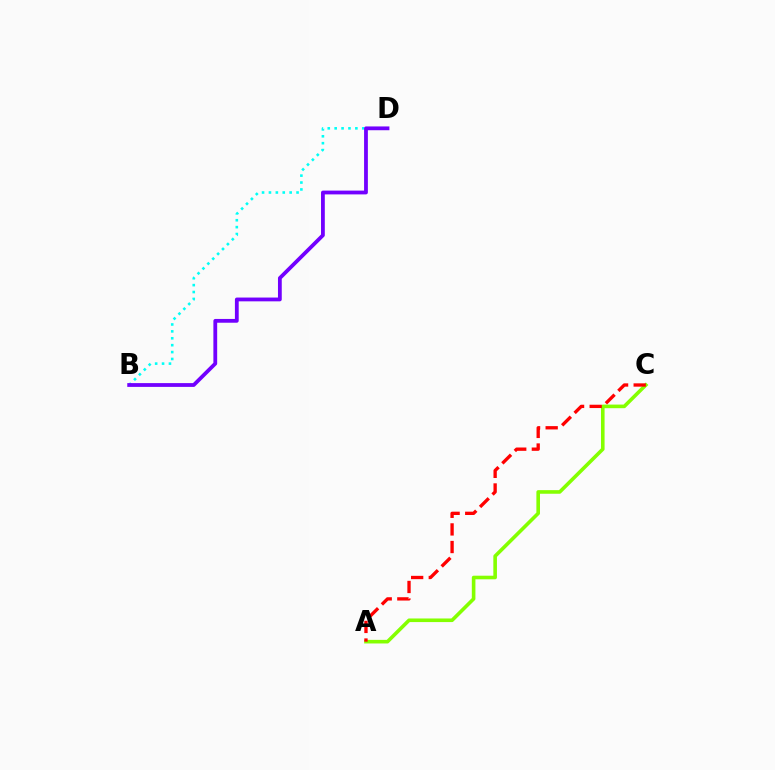{('A', 'C'): [{'color': '#84ff00', 'line_style': 'solid', 'thickness': 2.59}, {'color': '#ff0000', 'line_style': 'dashed', 'thickness': 2.39}], ('B', 'D'): [{'color': '#00fff6', 'line_style': 'dotted', 'thickness': 1.87}, {'color': '#7200ff', 'line_style': 'solid', 'thickness': 2.73}]}